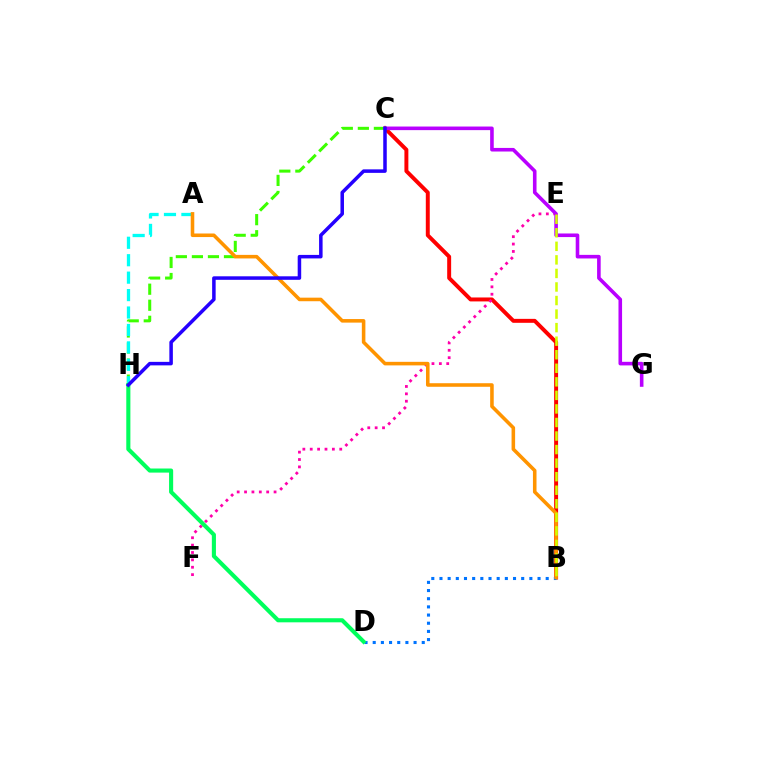{('B', 'C'): [{'color': '#ff0000', 'line_style': 'solid', 'thickness': 2.84}], ('C', 'H'): [{'color': '#3dff00', 'line_style': 'dashed', 'thickness': 2.18}, {'color': '#2500ff', 'line_style': 'solid', 'thickness': 2.53}], ('E', 'F'): [{'color': '#ff00ac', 'line_style': 'dotted', 'thickness': 2.0}], ('B', 'D'): [{'color': '#0074ff', 'line_style': 'dotted', 'thickness': 2.22}], ('C', 'G'): [{'color': '#b900ff', 'line_style': 'solid', 'thickness': 2.59}], ('A', 'H'): [{'color': '#00fff6', 'line_style': 'dashed', 'thickness': 2.37}], ('A', 'B'): [{'color': '#ff9400', 'line_style': 'solid', 'thickness': 2.56}], ('D', 'H'): [{'color': '#00ff5c', 'line_style': 'solid', 'thickness': 2.95}], ('B', 'E'): [{'color': '#d1ff00', 'line_style': 'dashed', 'thickness': 1.84}]}